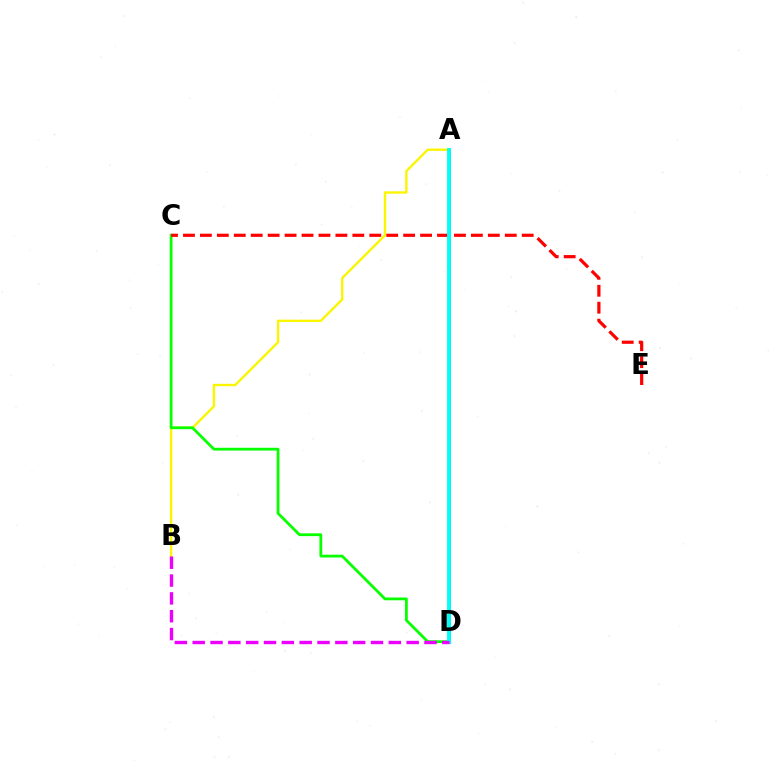{('A', 'B'): [{'color': '#fcf500', 'line_style': 'solid', 'thickness': 1.71}], ('A', 'D'): [{'color': '#0010ff', 'line_style': 'solid', 'thickness': 1.81}, {'color': '#00fff6', 'line_style': 'solid', 'thickness': 2.79}], ('C', 'D'): [{'color': '#08ff00', 'line_style': 'solid', 'thickness': 2.0}], ('C', 'E'): [{'color': '#ff0000', 'line_style': 'dashed', 'thickness': 2.3}], ('B', 'D'): [{'color': '#ee00ff', 'line_style': 'dashed', 'thickness': 2.42}]}